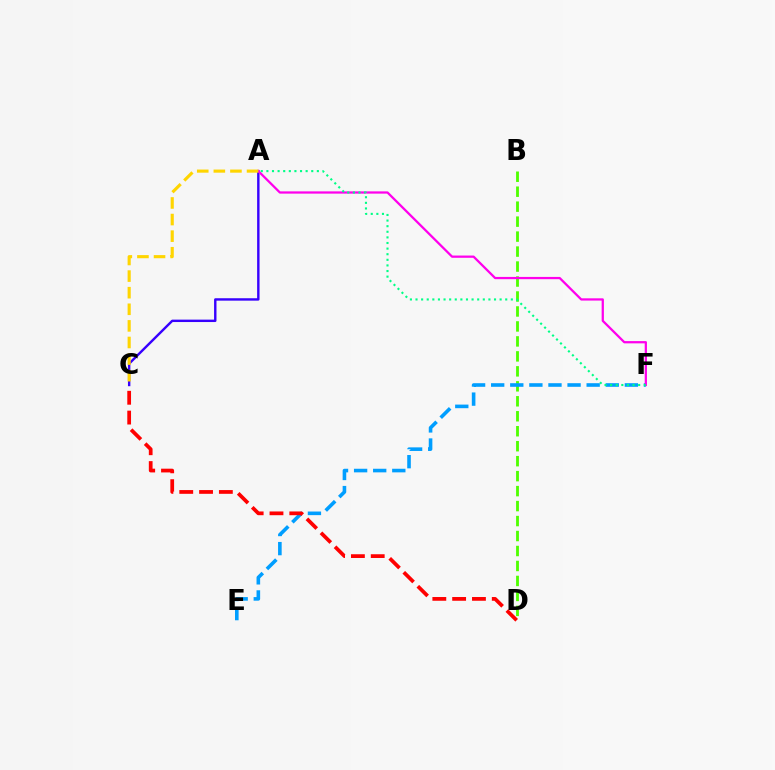{('B', 'D'): [{'color': '#4fff00', 'line_style': 'dashed', 'thickness': 2.03}], ('A', 'C'): [{'color': '#3700ff', 'line_style': 'solid', 'thickness': 1.73}, {'color': '#ffd500', 'line_style': 'dashed', 'thickness': 2.25}], ('E', 'F'): [{'color': '#009eff', 'line_style': 'dashed', 'thickness': 2.59}], ('C', 'D'): [{'color': '#ff0000', 'line_style': 'dashed', 'thickness': 2.69}], ('A', 'F'): [{'color': '#ff00ed', 'line_style': 'solid', 'thickness': 1.62}, {'color': '#00ff86', 'line_style': 'dotted', 'thickness': 1.52}]}